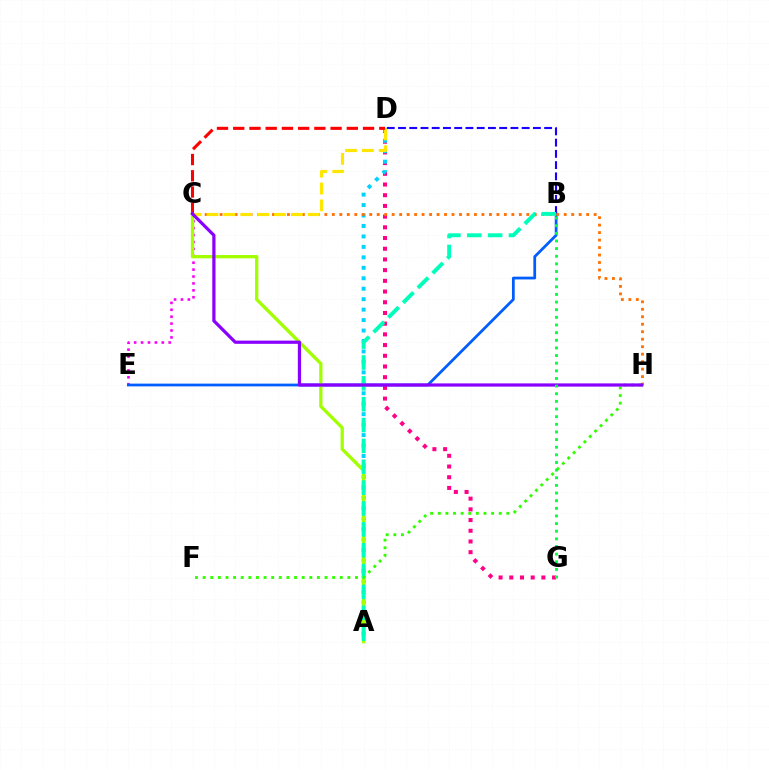{('C', 'E'): [{'color': '#fa00f9', 'line_style': 'dotted', 'thickness': 1.88}], ('B', 'E'): [{'color': '#005dff', 'line_style': 'solid', 'thickness': 1.98}], ('D', 'G'): [{'color': '#ff0088', 'line_style': 'dotted', 'thickness': 2.91}], ('A', 'D'): [{'color': '#00d3ff', 'line_style': 'dotted', 'thickness': 2.84}], ('A', 'C'): [{'color': '#a2ff00', 'line_style': 'solid', 'thickness': 2.37}], ('B', 'D'): [{'color': '#1900ff', 'line_style': 'dashed', 'thickness': 1.53}], ('C', 'H'): [{'color': '#ff7000', 'line_style': 'dotted', 'thickness': 2.03}, {'color': '#8a00ff', 'line_style': 'solid', 'thickness': 2.32}], ('A', 'B'): [{'color': '#00ffbb', 'line_style': 'dashed', 'thickness': 2.83}], ('C', 'D'): [{'color': '#ffe600', 'line_style': 'dashed', 'thickness': 2.29}, {'color': '#ff0000', 'line_style': 'dashed', 'thickness': 2.2}], ('F', 'H'): [{'color': '#31ff00', 'line_style': 'dotted', 'thickness': 2.07}], ('B', 'G'): [{'color': '#00ff45', 'line_style': 'dotted', 'thickness': 2.08}]}